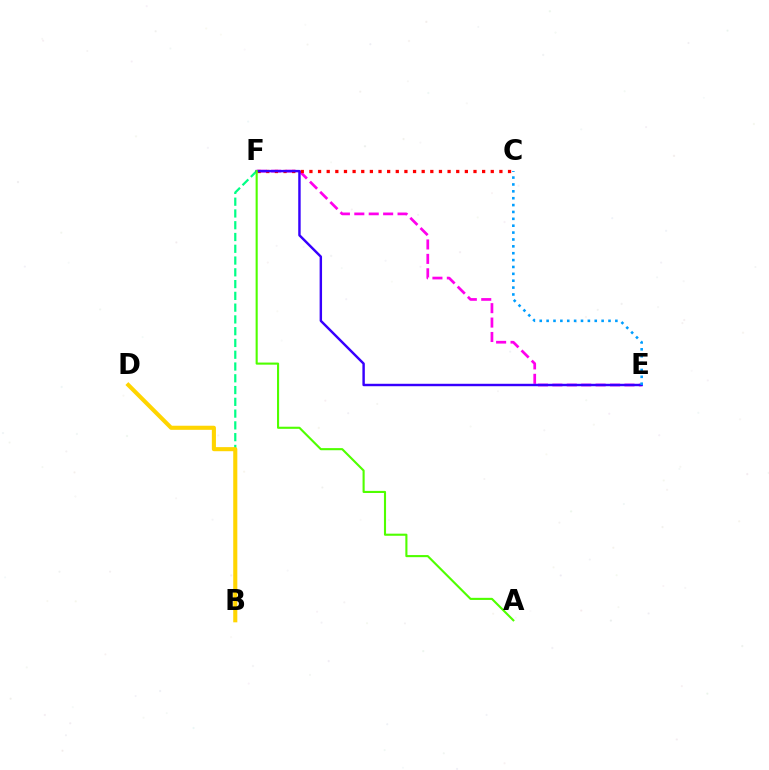{('B', 'F'): [{'color': '#00ff86', 'line_style': 'dashed', 'thickness': 1.6}], ('B', 'D'): [{'color': '#ffd500', 'line_style': 'solid', 'thickness': 2.95}], ('E', 'F'): [{'color': '#ff00ed', 'line_style': 'dashed', 'thickness': 1.96}, {'color': '#3700ff', 'line_style': 'solid', 'thickness': 1.75}], ('C', 'F'): [{'color': '#ff0000', 'line_style': 'dotted', 'thickness': 2.35}], ('A', 'F'): [{'color': '#4fff00', 'line_style': 'solid', 'thickness': 1.52}], ('C', 'E'): [{'color': '#009eff', 'line_style': 'dotted', 'thickness': 1.87}]}